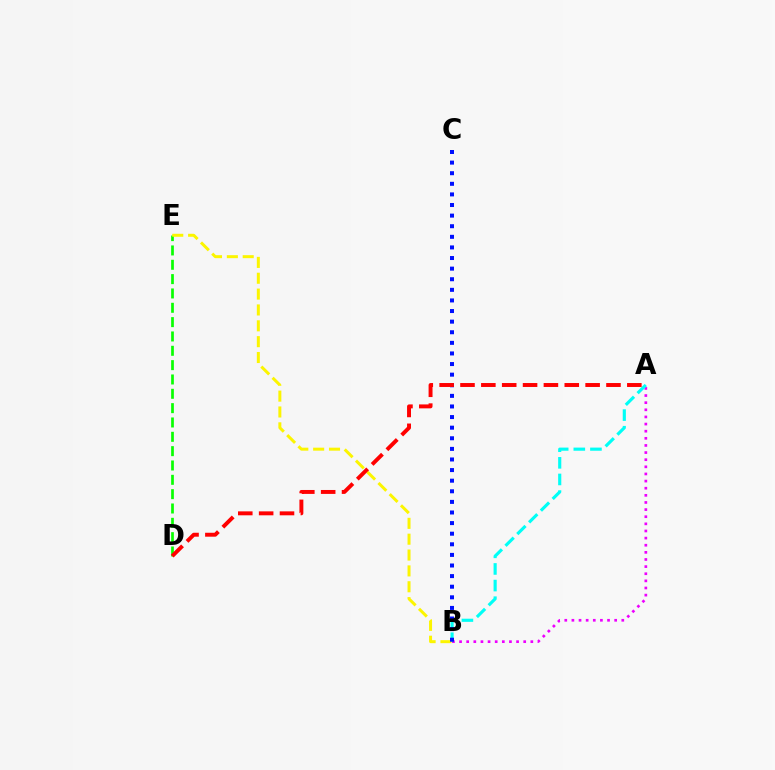{('D', 'E'): [{'color': '#08ff00', 'line_style': 'dashed', 'thickness': 1.95}], ('A', 'B'): [{'color': '#ee00ff', 'line_style': 'dotted', 'thickness': 1.94}, {'color': '#00fff6', 'line_style': 'dashed', 'thickness': 2.26}], ('B', 'E'): [{'color': '#fcf500', 'line_style': 'dashed', 'thickness': 2.15}], ('B', 'C'): [{'color': '#0010ff', 'line_style': 'dotted', 'thickness': 2.88}], ('A', 'D'): [{'color': '#ff0000', 'line_style': 'dashed', 'thickness': 2.83}]}